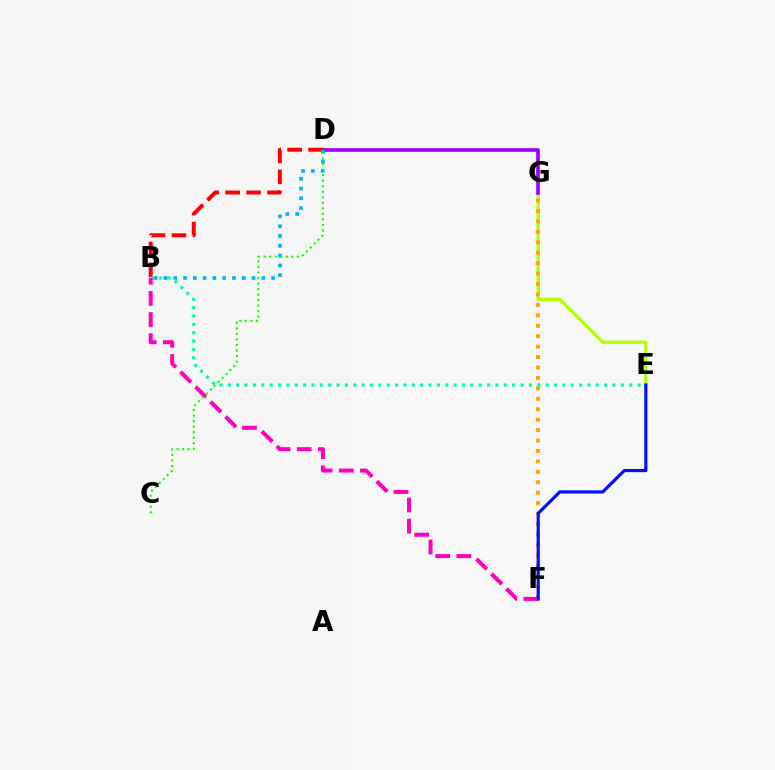{('E', 'G'): [{'color': '#b3ff00', 'line_style': 'solid', 'thickness': 2.35}], ('F', 'G'): [{'color': '#ffa500', 'line_style': 'dotted', 'thickness': 2.83}], ('D', 'G'): [{'color': '#9b00ff', 'line_style': 'solid', 'thickness': 2.64}], ('B', 'D'): [{'color': '#ff0000', 'line_style': 'dashed', 'thickness': 2.85}, {'color': '#00b5ff', 'line_style': 'dotted', 'thickness': 2.66}], ('B', 'E'): [{'color': '#00ff9d', 'line_style': 'dotted', 'thickness': 2.27}], ('B', 'F'): [{'color': '#ff00bd', 'line_style': 'dashed', 'thickness': 2.88}], ('C', 'D'): [{'color': '#08ff00', 'line_style': 'dotted', 'thickness': 1.5}], ('E', 'F'): [{'color': '#0010ff', 'line_style': 'solid', 'thickness': 2.29}]}